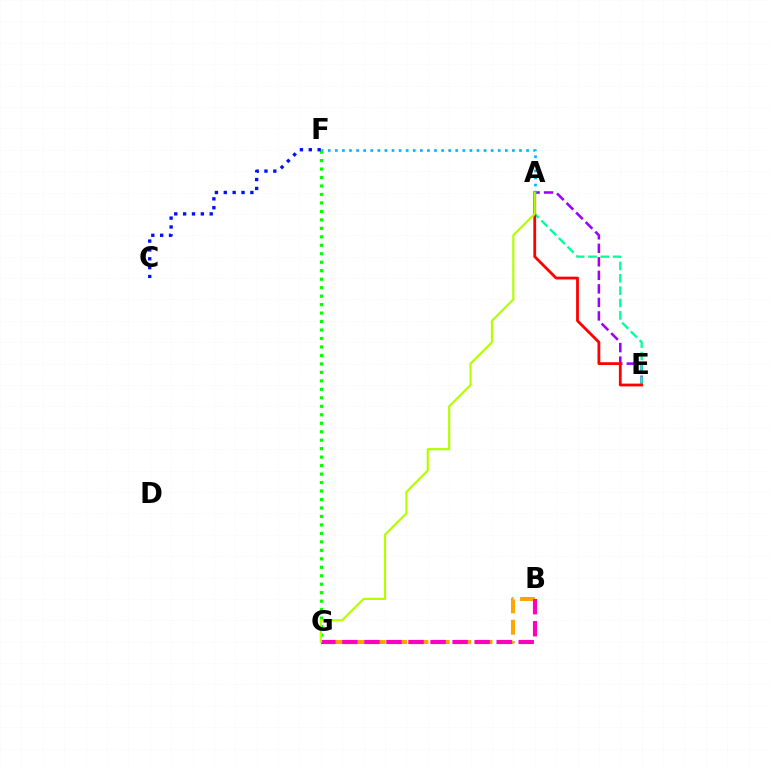{('A', 'E'): [{'color': '#9b00ff', 'line_style': 'dashed', 'thickness': 1.84}, {'color': '#00ff9d', 'line_style': 'dashed', 'thickness': 1.68}, {'color': '#ff0000', 'line_style': 'solid', 'thickness': 2.01}], ('A', 'F'): [{'color': '#00b5ff', 'line_style': 'dotted', 'thickness': 1.92}], ('B', 'G'): [{'color': '#ffa500', 'line_style': 'dashed', 'thickness': 2.9}, {'color': '#ff00bd', 'line_style': 'dashed', 'thickness': 2.99}], ('F', 'G'): [{'color': '#08ff00', 'line_style': 'dotted', 'thickness': 2.3}], ('A', 'G'): [{'color': '#b3ff00', 'line_style': 'solid', 'thickness': 1.58}], ('C', 'F'): [{'color': '#0010ff', 'line_style': 'dotted', 'thickness': 2.41}]}